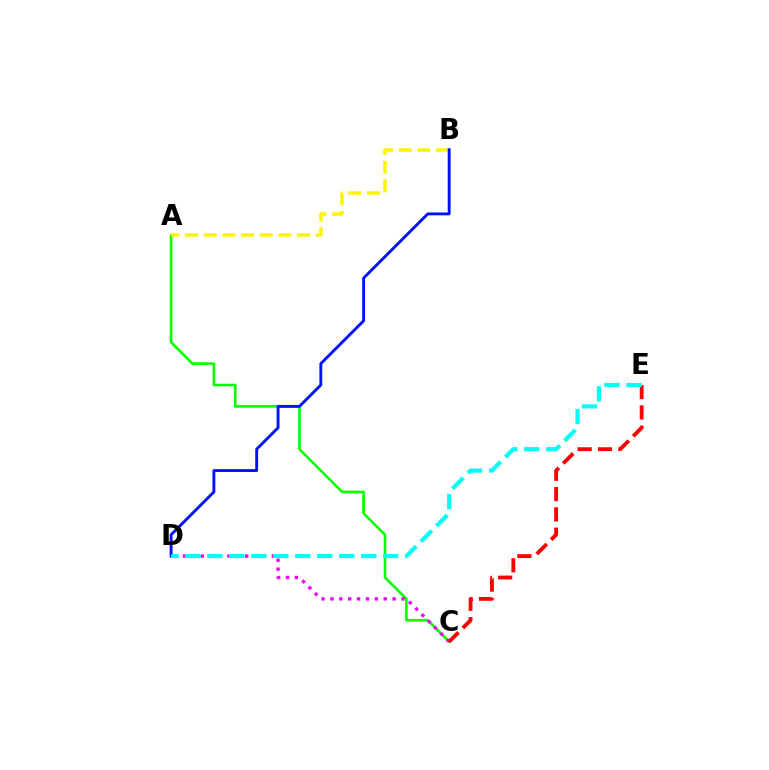{('A', 'C'): [{'color': '#08ff00', 'line_style': 'solid', 'thickness': 1.88}], ('A', 'B'): [{'color': '#fcf500', 'line_style': 'dashed', 'thickness': 2.54}], ('C', 'D'): [{'color': '#ee00ff', 'line_style': 'dotted', 'thickness': 2.41}], ('C', 'E'): [{'color': '#ff0000', 'line_style': 'dashed', 'thickness': 2.76}], ('B', 'D'): [{'color': '#0010ff', 'line_style': 'solid', 'thickness': 2.07}], ('D', 'E'): [{'color': '#00fff6', 'line_style': 'dashed', 'thickness': 2.99}]}